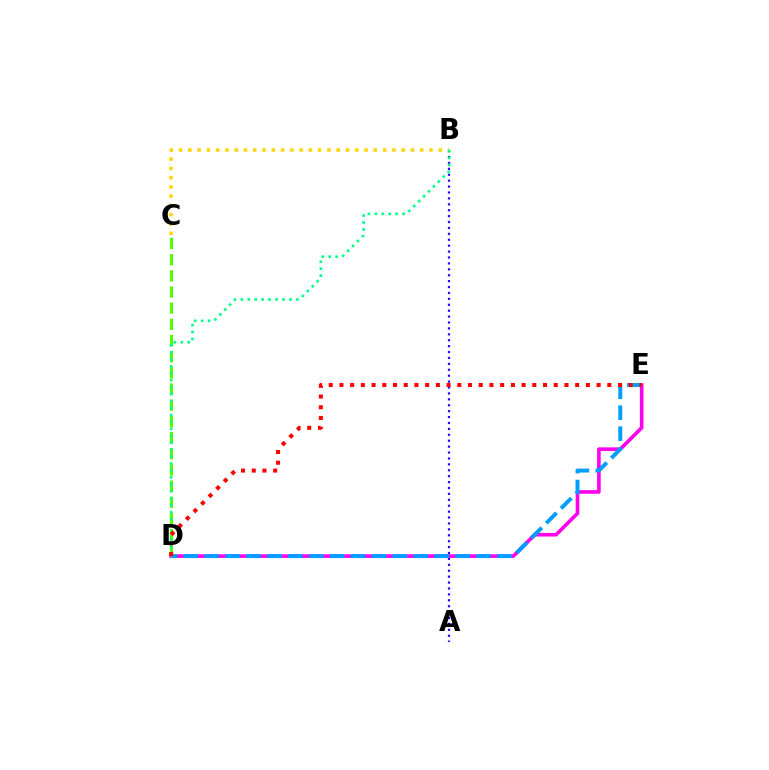{('A', 'B'): [{'color': '#3700ff', 'line_style': 'dotted', 'thickness': 1.61}], ('D', 'E'): [{'color': '#ff00ed', 'line_style': 'solid', 'thickness': 2.6}, {'color': '#009eff', 'line_style': 'dashed', 'thickness': 2.84}, {'color': '#ff0000', 'line_style': 'dotted', 'thickness': 2.91}], ('B', 'C'): [{'color': '#ffd500', 'line_style': 'dotted', 'thickness': 2.52}], ('C', 'D'): [{'color': '#4fff00', 'line_style': 'dashed', 'thickness': 2.2}], ('B', 'D'): [{'color': '#00ff86', 'line_style': 'dotted', 'thickness': 1.89}]}